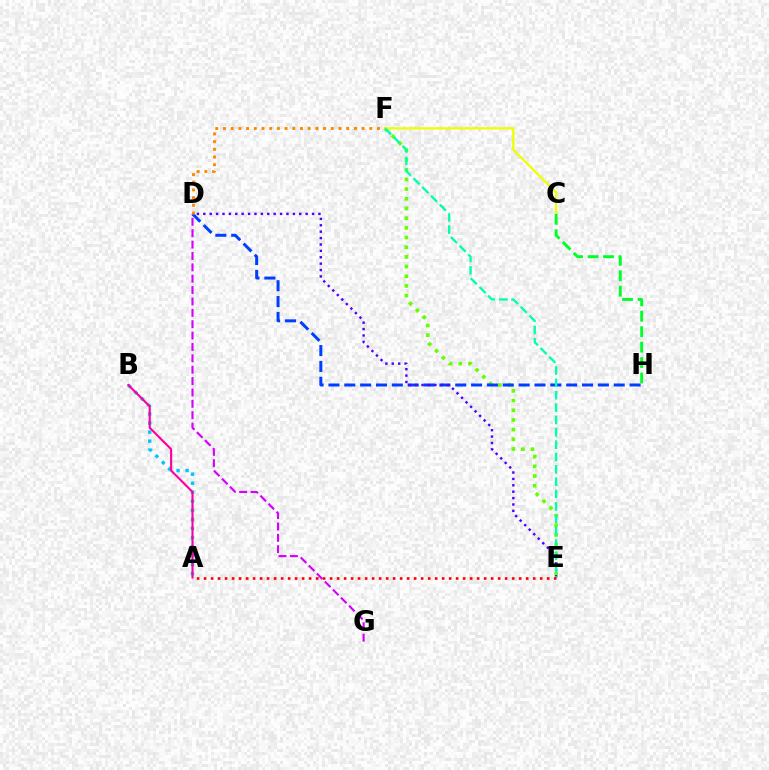{('E', 'F'): [{'color': '#66ff00', 'line_style': 'dotted', 'thickness': 2.63}, {'color': '#00ffaf', 'line_style': 'dashed', 'thickness': 1.68}], ('D', 'H'): [{'color': '#003fff', 'line_style': 'dashed', 'thickness': 2.15}], ('A', 'B'): [{'color': '#00c7ff', 'line_style': 'dotted', 'thickness': 2.46}, {'color': '#ff00a0', 'line_style': 'solid', 'thickness': 1.53}], ('D', 'G'): [{'color': '#d600ff', 'line_style': 'dashed', 'thickness': 1.55}], ('D', 'E'): [{'color': '#4f00ff', 'line_style': 'dotted', 'thickness': 1.74}], ('D', 'F'): [{'color': '#ff8800', 'line_style': 'dotted', 'thickness': 2.09}], ('C', 'F'): [{'color': '#eeff00', 'line_style': 'solid', 'thickness': 1.62}], ('A', 'E'): [{'color': '#ff0000', 'line_style': 'dotted', 'thickness': 1.9}], ('C', 'H'): [{'color': '#00ff27', 'line_style': 'dashed', 'thickness': 2.1}]}